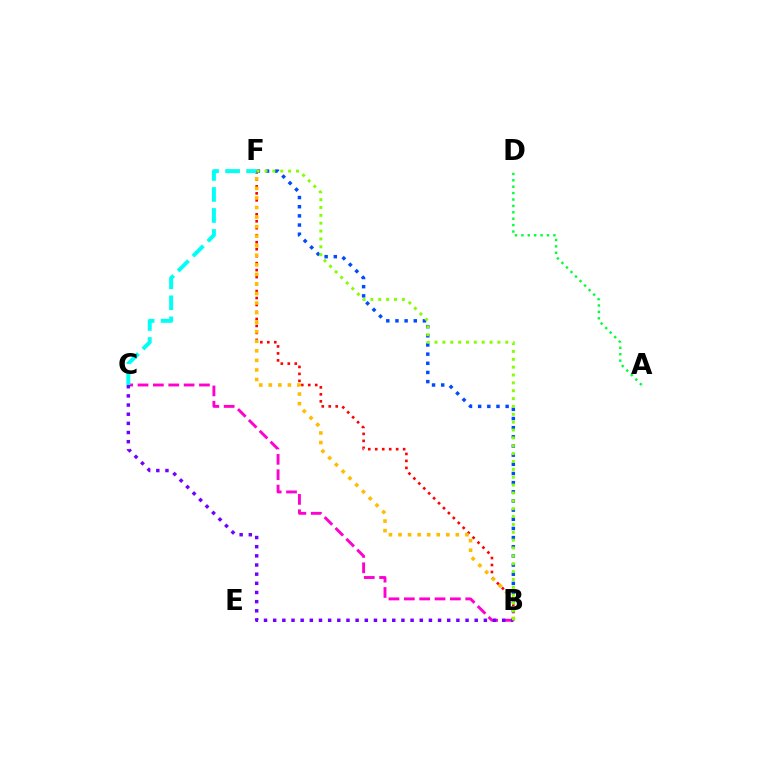{('B', 'F'): [{'color': '#ff0000', 'line_style': 'dotted', 'thickness': 1.9}, {'color': '#004bff', 'line_style': 'dotted', 'thickness': 2.49}, {'color': '#ffbd00', 'line_style': 'dotted', 'thickness': 2.6}, {'color': '#84ff00', 'line_style': 'dotted', 'thickness': 2.14}], ('B', 'C'): [{'color': '#ff00cf', 'line_style': 'dashed', 'thickness': 2.09}, {'color': '#7200ff', 'line_style': 'dotted', 'thickness': 2.49}], ('C', 'F'): [{'color': '#00fff6', 'line_style': 'dashed', 'thickness': 2.86}], ('A', 'D'): [{'color': '#00ff39', 'line_style': 'dotted', 'thickness': 1.74}]}